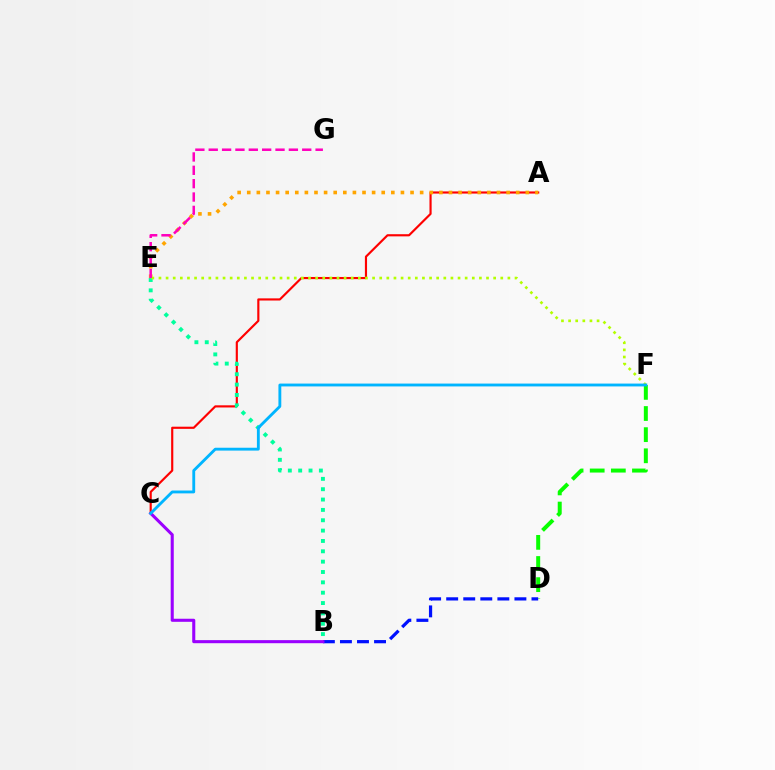{('A', 'C'): [{'color': '#ff0000', 'line_style': 'solid', 'thickness': 1.55}], ('B', 'E'): [{'color': '#00ff9d', 'line_style': 'dotted', 'thickness': 2.81}], ('A', 'E'): [{'color': '#ffa500', 'line_style': 'dotted', 'thickness': 2.61}], ('E', 'F'): [{'color': '#b3ff00', 'line_style': 'dotted', 'thickness': 1.93}], ('D', 'F'): [{'color': '#08ff00', 'line_style': 'dashed', 'thickness': 2.87}], ('B', 'D'): [{'color': '#0010ff', 'line_style': 'dashed', 'thickness': 2.32}], ('B', 'C'): [{'color': '#9b00ff', 'line_style': 'solid', 'thickness': 2.21}], ('E', 'G'): [{'color': '#ff00bd', 'line_style': 'dashed', 'thickness': 1.81}], ('C', 'F'): [{'color': '#00b5ff', 'line_style': 'solid', 'thickness': 2.05}]}